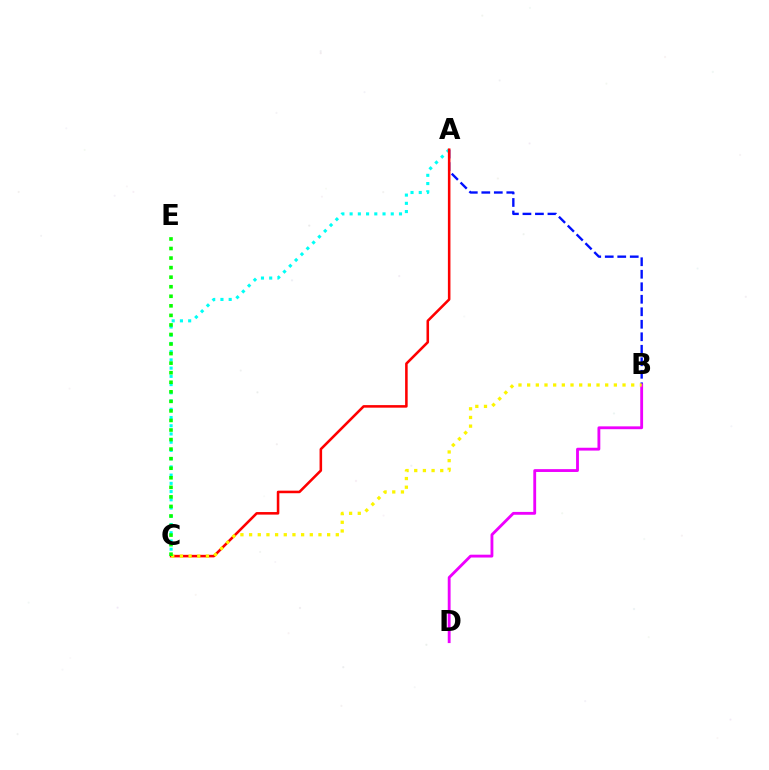{('A', 'C'): [{'color': '#00fff6', 'line_style': 'dotted', 'thickness': 2.24}, {'color': '#ff0000', 'line_style': 'solid', 'thickness': 1.84}], ('A', 'B'): [{'color': '#0010ff', 'line_style': 'dashed', 'thickness': 1.7}], ('B', 'D'): [{'color': '#ee00ff', 'line_style': 'solid', 'thickness': 2.04}], ('B', 'C'): [{'color': '#fcf500', 'line_style': 'dotted', 'thickness': 2.36}], ('C', 'E'): [{'color': '#08ff00', 'line_style': 'dotted', 'thickness': 2.6}]}